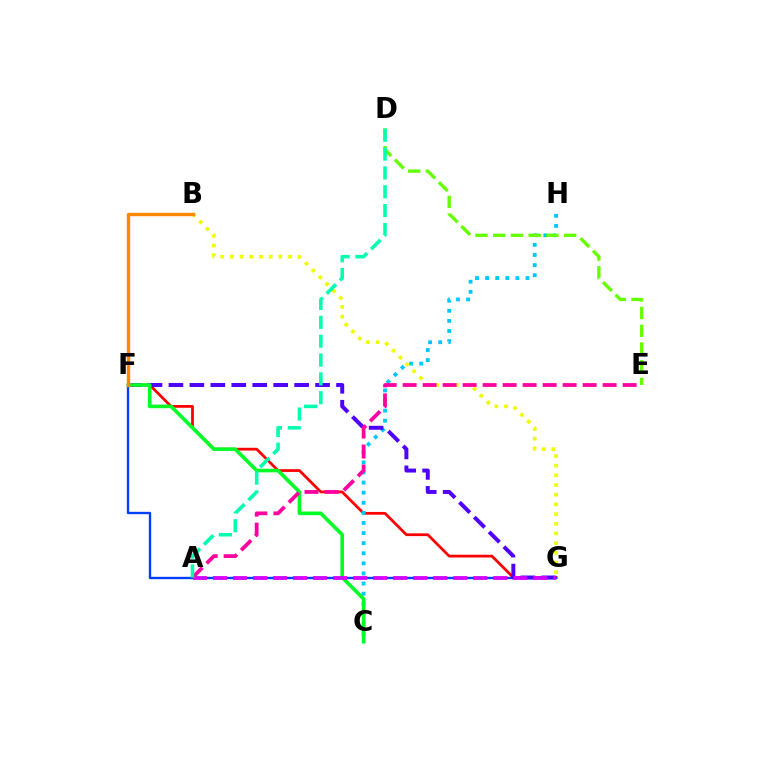{('F', 'G'): [{'color': '#ff0000', 'line_style': 'solid', 'thickness': 1.99}, {'color': '#003fff', 'line_style': 'solid', 'thickness': 1.7}, {'color': '#4f00ff', 'line_style': 'dashed', 'thickness': 2.85}], ('C', 'H'): [{'color': '#00c7ff', 'line_style': 'dotted', 'thickness': 2.74}], ('D', 'E'): [{'color': '#66ff00', 'line_style': 'dashed', 'thickness': 2.41}], ('B', 'G'): [{'color': '#eeff00', 'line_style': 'dotted', 'thickness': 2.63}], ('C', 'F'): [{'color': '#00ff27', 'line_style': 'solid', 'thickness': 2.6}], ('A', 'G'): [{'color': '#d600ff', 'line_style': 'dashed', 'thickness': 2.72}], ('A', 'E'): [{'color': '#ff00a0', 'line_style': 'dashed', 'thickness': 2.72}], ('B', 'F'): [{'color': '#ff8800', 'line_style': 'solid', 'thickness': 2.44}], ('A', 'D'): [{'color': '#00ffaf', 'line_style': 'dashed', 'thickness': 2.56}]}